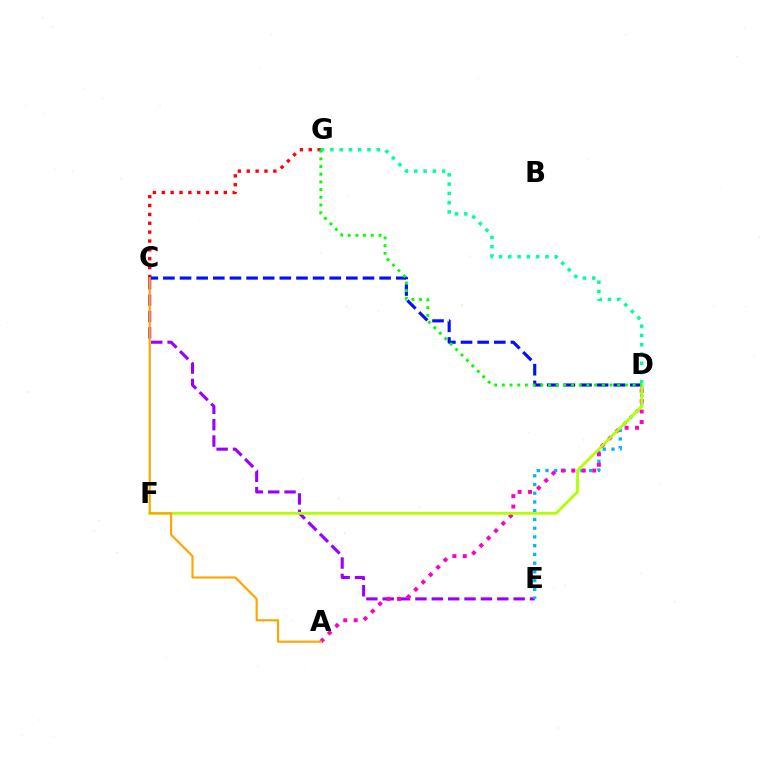{('C', 'G'): [{'color': '#ff0000', 'line_style': 'dotted', 'thickness': 2.41}], ('C', 'E'): [{'color': '#9b00ff', 'line_style': 'dashed', 'thickness': 2.22}], ('C', 'D'): [{'color': '#0010ff', 'line_style': 'dashed', 'thickness': 2.26}], ('D', 'E'): [{'color': '#00b5ff', 'line_style': 'dotted', 'thickness': 2.37}], ('D', 'G'): [{'color': '#00ff9d', 'line_style': 'dotted', 'thickness': 2.52}, {'color': '#08ff00', 'line_style': 'dotted', 'thickness': 2.09}], ('A', 'D'): [{'color': '#ff00bd', 'line_style': 'dotted', 'thickness': 2.84}], ('D', 'F'): [{'color': '#b3ff00', 'line_style': 'solid', 'thickness': 2.02}], ('A', 'C'): [{'color': '#ffa500', 'line_style': 'solid', 'thickness': 1.56}]}